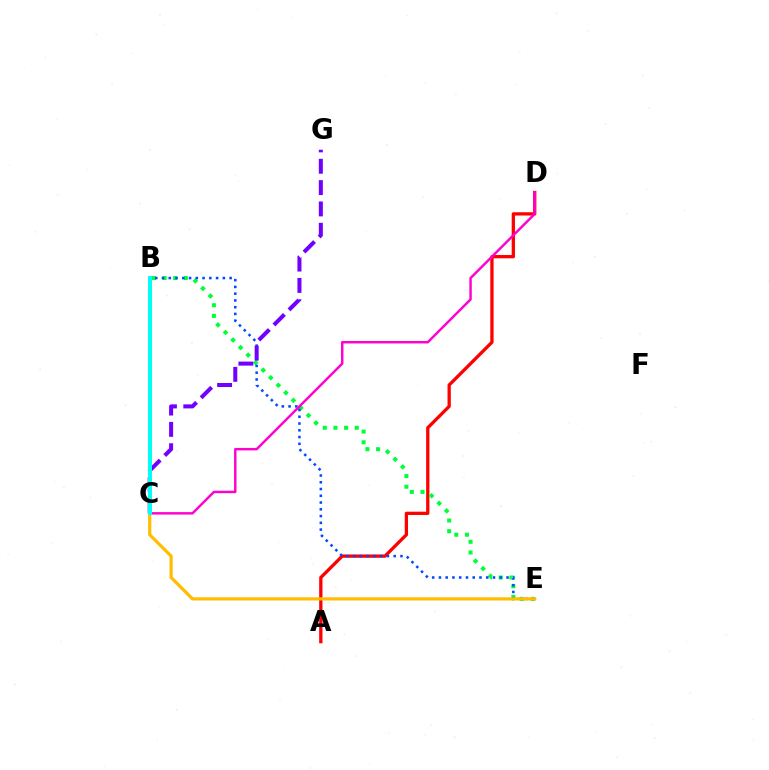{('A', 'D'): [{'color': '#ff0000', 'line_style': 'solid', 'thickness': 2.37}], ('B', 'E'): [{'color': '#00ff39', 'line_style': 'dotted', 'thickness': 2.9}, {'color': '#004bff', 'line_style': 'dotted', 'thickness': 1.84}], ('B', 'C'): [{'color': '#84ff00', 'line_style': 'solid', 'thickness': 1.84}, {'color': '#00fff6', 'line_style': 'solid', 'thickness': 2.9}], ('C', 'E'): [{'color': '#ffbd00', 'line_style': 'solid', 'thickness': 2.3}], ('C', 'D'): [{'color': '#ff00cf', 'line_style': 'solid', 'thickness': 1.76}], ('C', 'G'): [{'color': '#7200ff', 'line_style': 'dashed', 'thickness': 2.9}]}